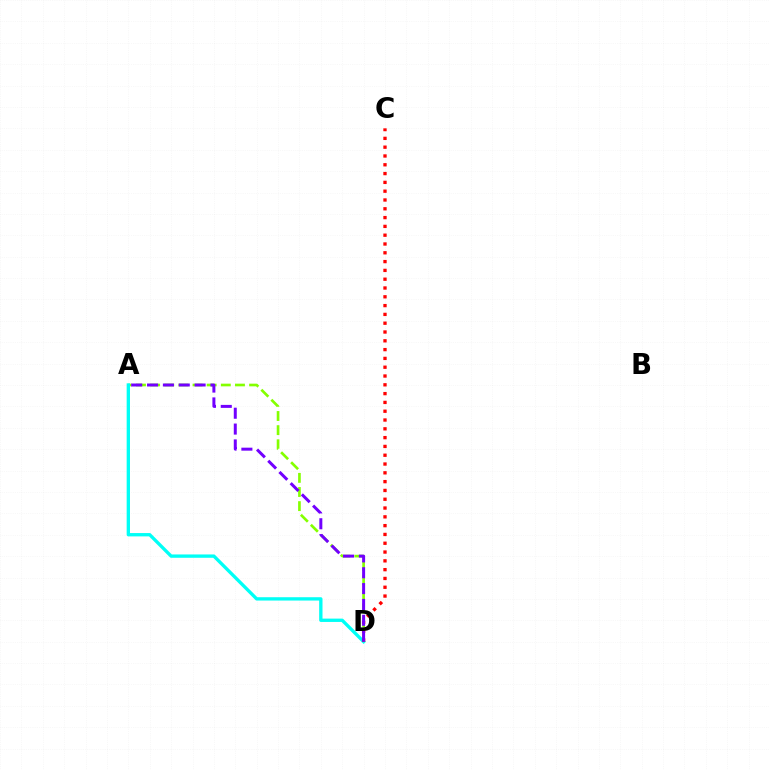{('A', 'D'): [{'color': '#84ff00', 'line_style': 'dashed', 'thickness': 1.92}, {'color': '#00fff6', 'line_style': 'solid', 'thickness': 2.4}, {'color': '#7200ff', 'line_style': 'dashed', 'thickness': 2.15}], ('C', 'D'): [{'color': '#ff0000', 'line_style': 'dotted', 'thickness': 2.39}]}